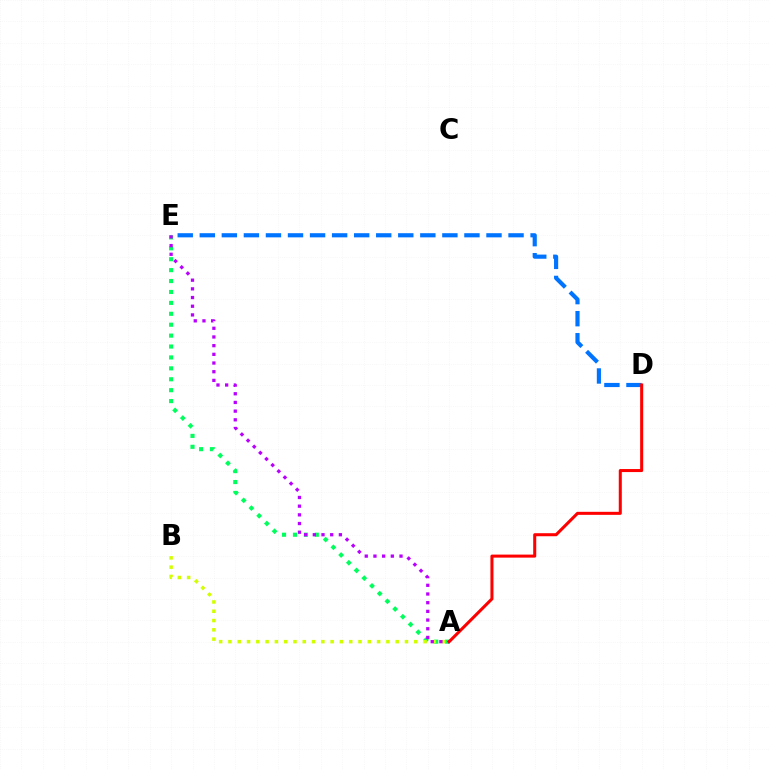{('A', 'E'): [{'color': '#00ff5c', 'line_style': 'dotted', 'thickness': 2.97}, {'color': '#b900ff', 'line_style': 'dotted', 'thickness': 2.36}], ('A', 'B'): [{'color': '#d1ff00', 'line_style': 'dotted', 'thickness': 2.52}], ('D', 'E'): [{'color': '#0074ff', 'line_style': 'dashed', 'thickness': 3.0}], ('A', 'D'): [{'color': '#ff0000', 'line_style': 'solid', 'thickness': 2.19}]}